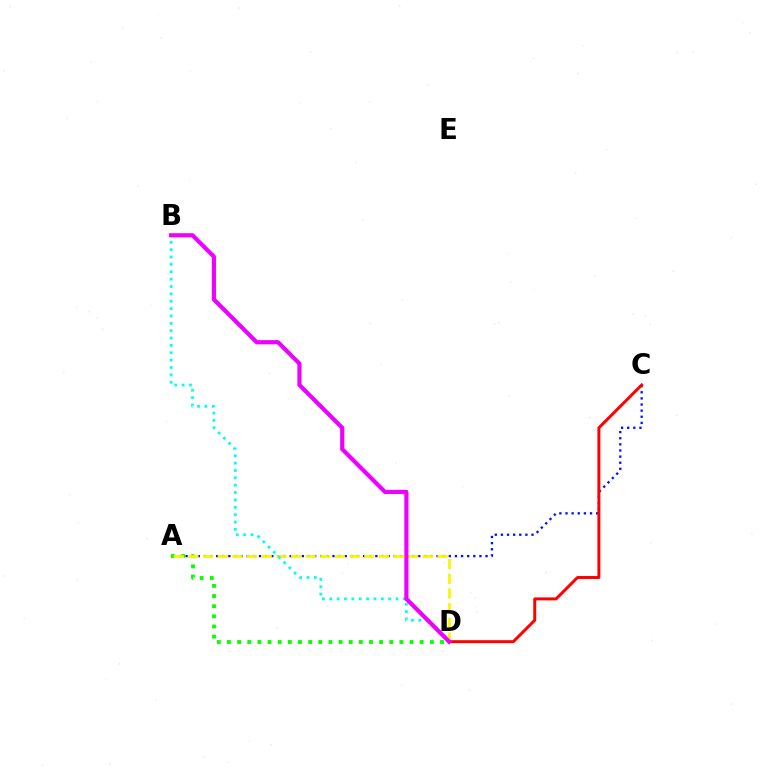{('A', 'C'): [{'color': '#0010ff', 'line_style': 'dotted', 'thickness': 1.66}], ('A', 'D'): [{'color': '#08ff00', 'line_style': 'dotted', 'thickness': 2.76}, {'color': '#fcf500', 'line_style': 'dashed', 'thickness': 1.99}], ('C', 'D'): [{'color': '#ff0000', 'line_style': 'solid', 'thickness': 2.14}], ('B', 'D'): [{'color': '#00fff6', 'line_style': 'dotted', 'thickness': 2.0}, {'color': '#ee00ff', 'line_style': 'solid', 'thickness': 3.0}]}